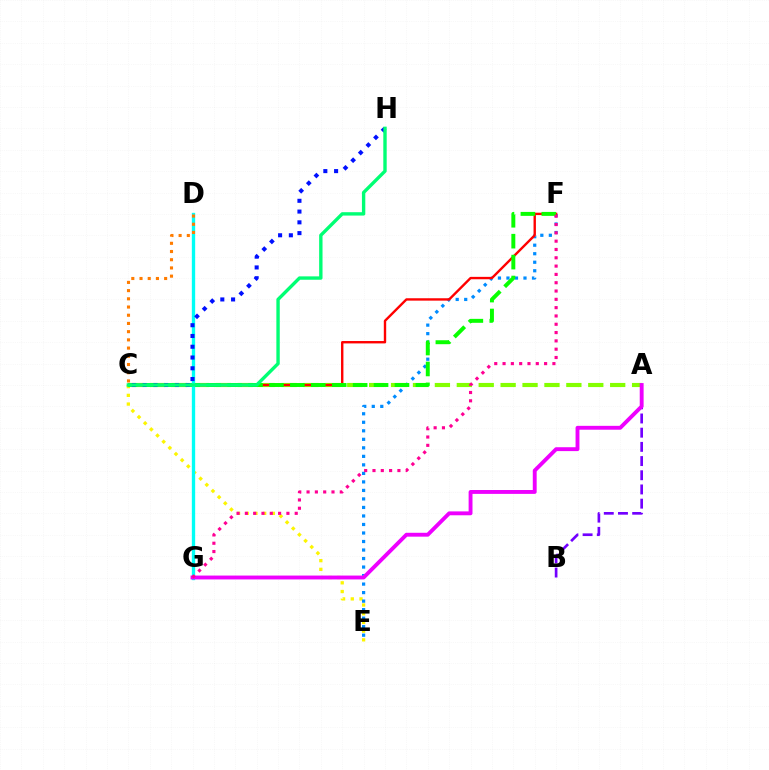{('C', 'E'): [{'color': '#fcf500', 'line_style': 'dotted', 'thickness': 2.37}], ('A', 'C'): [{'color': '#84ff00', 'line_style': 'dashed', 'thickness': 2.98}], ('E', 'F'): [{'color': '#008cff', 'line_style': 'dotted', 'thickness': 2.31}], ('A', 'B'): [{'color': '#7200ff', 'line_style': 'dashed', 'thickness': 1.93}], ('C', 'F'): [{'color': '#ff0000', 'line_style': 'solid', 'thickness': 1.72}, {'color': '#08ff00', 'line_style': 'dashed', 'thickness': 2.84}], ('D', 'G'): [{'color': '#00fff6', 'line_style': 'solid', 'thickness': 2.4}], ('C', 'H'): [{'color': '#0010ff', 'line_style': 'dotted', 'thickness': 2.92}, {'color': '#00ff74', 'line_style': 'solid', 'thickness': 2.43}], ('A', 'G'): [{'color': '#ee00ff', 'line_style': 'solid', 'thickness': 2.79}], ('C', 'D'): [{'color': '#ff7c00', 'line_style': 'dotted', 'thickness': 2.23}], ('F', 'G'): [{'color': '#ff0094', 'line_style': 'dotted', 'thickness': 2.26}]}